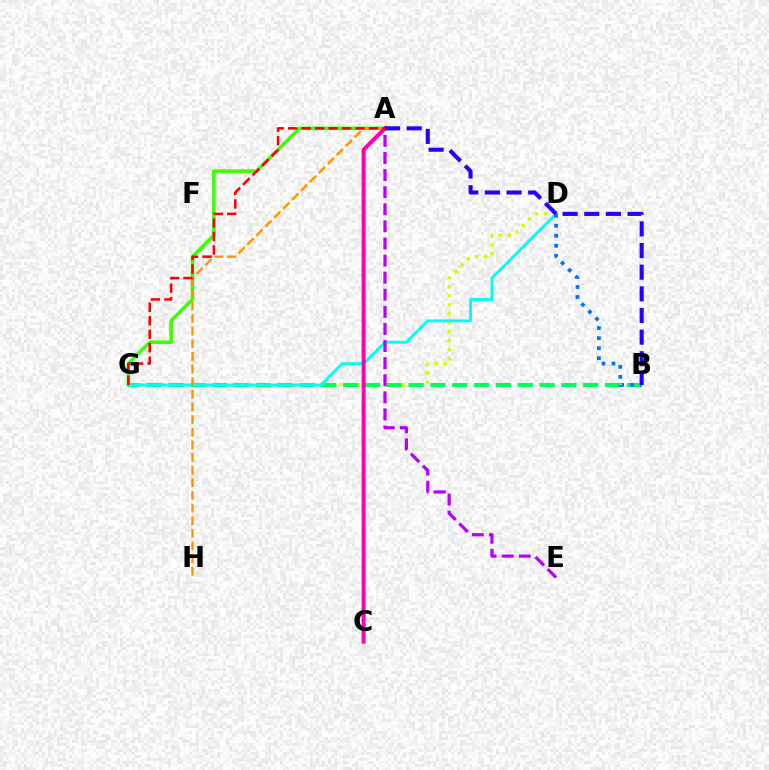{('D', 'G'): [{'color': '#d1ff00', 'line_style': 'dotted', 'thickness': 2.45}, {'color': '#00fff6', 'line_style': 'solid', 'thickness': 2.09}], ('B', 'G'): [{'color': '#00ff5c', 'line_style': 'dashed', 'thickness': 2.97}], ('A', 'G'): [{'color': '#3dff00', 'line_style': 'solid', 'thickness': 2.55}, {'color': '#ff0000', 'line_style': 'dashed', 'thickness': 1.83}], ('B', 'D'): [{'color': '#0074ff', 'line_style': 'dotted', 'thickness': 2.72}], ('A', 'H'): [{'color': '#ff9400', 'line_style': 'dashed', 'thickness': 1.72}], ('A', 'C'): [{'color': '#ff00ac', 'line_style': 'solid', 'thickness': 2.85}], ('A', 'E'): [{'color': '#b900ff', 'line_style': 'dashed', 'thickness': 2.32}], ('A', 'B'): [{'color': '#2500ff', 'line_style': 'dashed', 'thickness': 2.94}]}